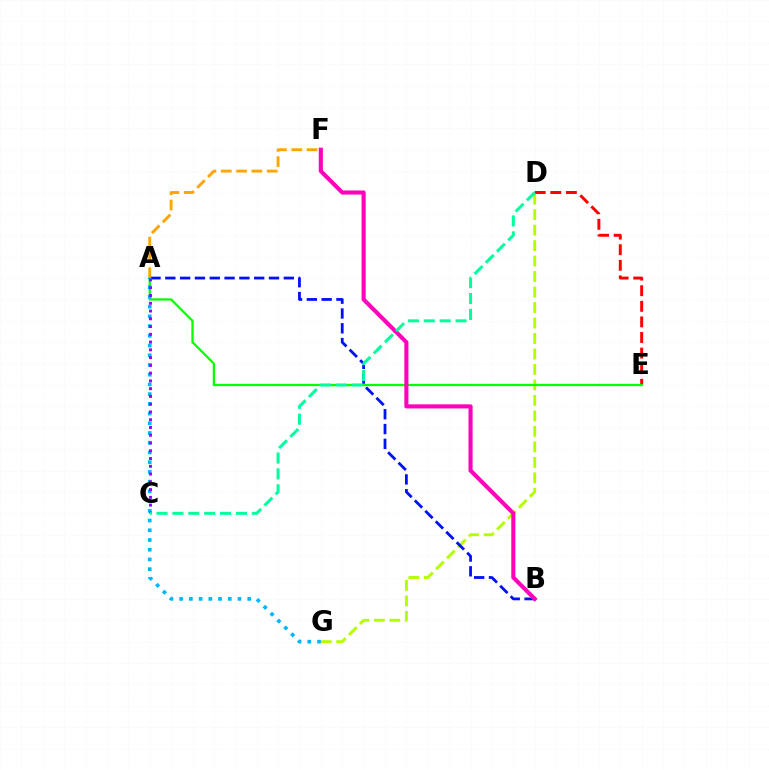{('D', 'G'): [{'color': '#b3ff00', 'line_style': 'dashed', 'thickness': 2.1}], ('D', 'E'): [{'color': '#ff0000', 'line_style': 'dashed', 'thickness': 2.12}], ('A', 'B'): [{'color': '#0010ff', 'line_style': 'dashed', 'thickness': 2.01}], ('A', 'F'): [{'color': '#ffa500', 'line_style': 'dashed', 'thickness': 2.08}], ('A', 'E'): [{'color': '#08ff00', 'line_style': 'solid', 'thickness': 1.65}], ('A', 'G'): [{'color': '#00b5ff', 'line_style': 'dotted', 'thickness': 2.64}], ('A', 'C'): [{'color': '#9b00ff', 'line_style': 'dotted', 'thickness': 2.11}], ('B', 'F'): [{'color': '#ff00bd', 'line_style': 'solid', 'thickness': 2.95}], ('C', 'D'): [{'color': '#00ff9d', 'line_style': 'dashed', 'thickness': 2.16}]}